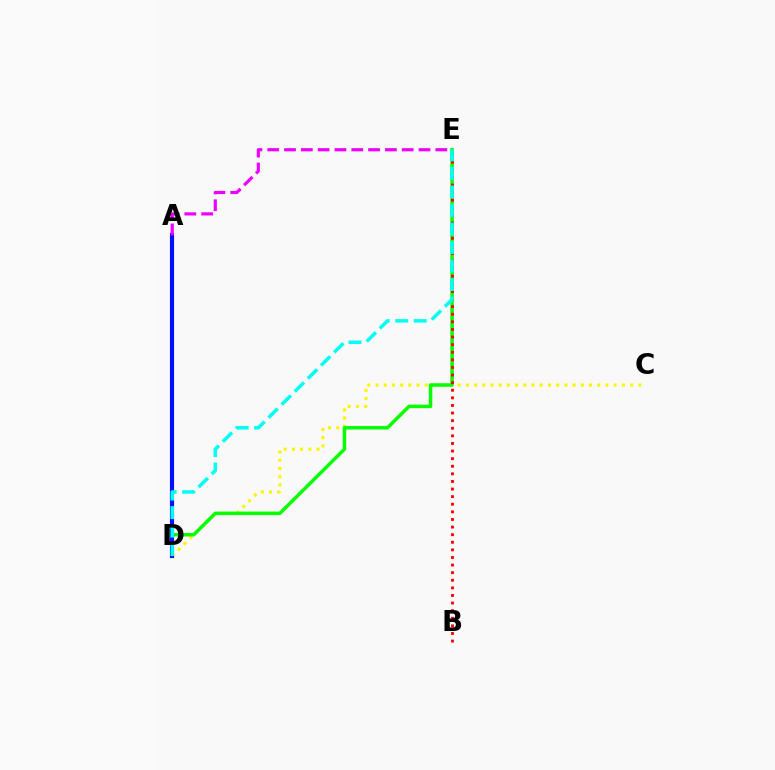{('C', 'D'): [{'color': '#fcf500', 'line_style': 'dotted', 'thickness': 2.23}], ('D', 'E'): [{'color': '#08ff00', 'line_style': 'solid', 'thickness': 2.51}, {'color': '#00fff6', 'line_style': 'dashed', 'thickness': 2.52}], ('A', 'D'): [{'color': '#0010ff', 'line_style': 'solid', 'thickness': 2.98}], ('B', 'E'): [{'color': '#ff0000', 'line_style': 'dotted', 'thickness': 2.07}], ('A', 'E'): [{'color': '#ee00ff', 'line_style': 'dashed', 'thickness': 2.28}]}